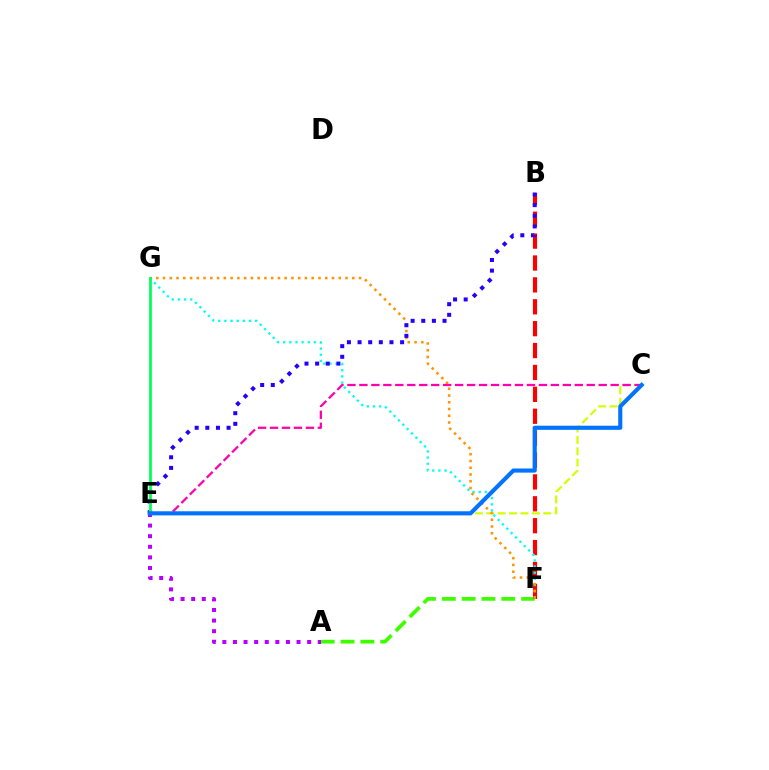{('A', 'F'): [{'color': '#3dff00', 'line_style': 'dashed', 'thickness': 2.69}], ('B', 'F'): [{'color': '#ff0000', 'line_style': 'dashed', 'thickness': 2.97}], ('C', 'E'): [{'color': '#d1ff00', 'line_style': 'dashed', 'thickness': 1.55}, {'color': '#ff00ac', 'line_style': 'dashed', 'thickness': 1.63}, {'color': '#0074ff', 'line_style': 'solid', 'thickness': 2.96}], ('F', 'G'): [{'color': '#00fff6', 'line_style': 'dotted', 'thickness': 1.67}, {'color': '#ff9400', 'line_style': 'dotted', 'thickness': 1.84}], ('A', 'E'): [{'color': '#b900ff', 'line_style': 'dotted', 'thickness': 2.88}], ('B', 'E'): [{'color': '#2500ff', 'line_style': 'dotted', 'thickness': 2.89}], ('E', 'G'): [{'color': '#00ff5c', 'line_style': 'solid', 'thickness': 2.0}]}